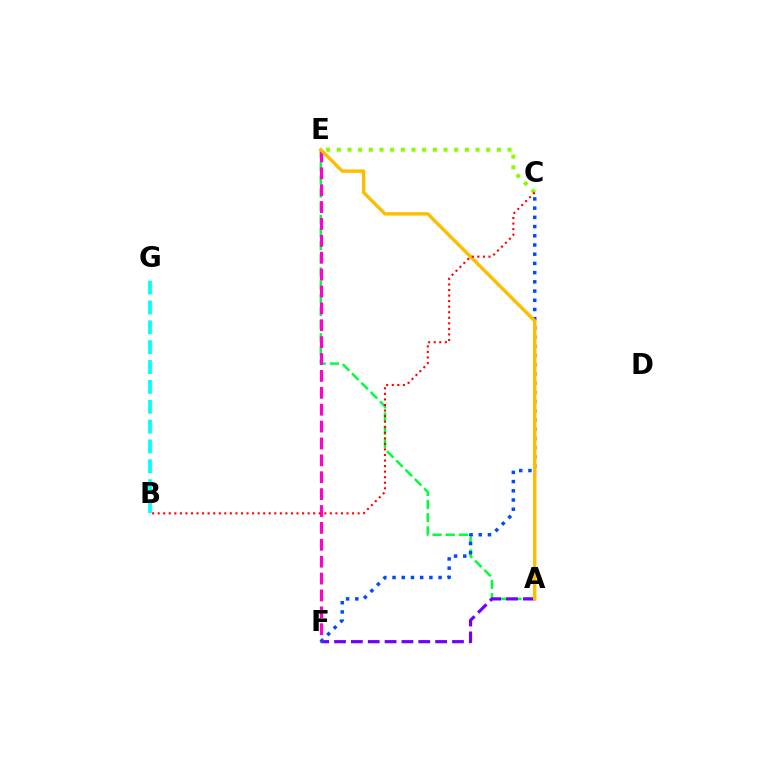{('A', 'E'): [{'color': '#00ff39', 'line_style': 'dashed', 'thickness': 1.79}, {'color': '#ffbd00', 'line_style': 'solid', 'thickness': 2.47}], ('A', 'F'): [{'color': '#7200ff', 'line_style': 'dashed', 'thickness': 2.29}], ('E', 'F'): [{'color': '#ff00cf', 'line_style': 'dashed', 'thickness': 2.29}], ('C', 'E'): [{'color': '#84ff00', 'line_style': 'dotted', 'thickness': 2.9}], ('B', 'G'): [{'color': '#00fff6', 'line_style': 'dashed', 'thickness': 2.7}], ('C', 'F'): [{'color': '#004bff', 'line_style': 'dotted', 'thickness': 2.5}], ('B', 'C'): [{'color': '#ff0000', 'line_style': 'dotted', 'thickness': 1.51}]}